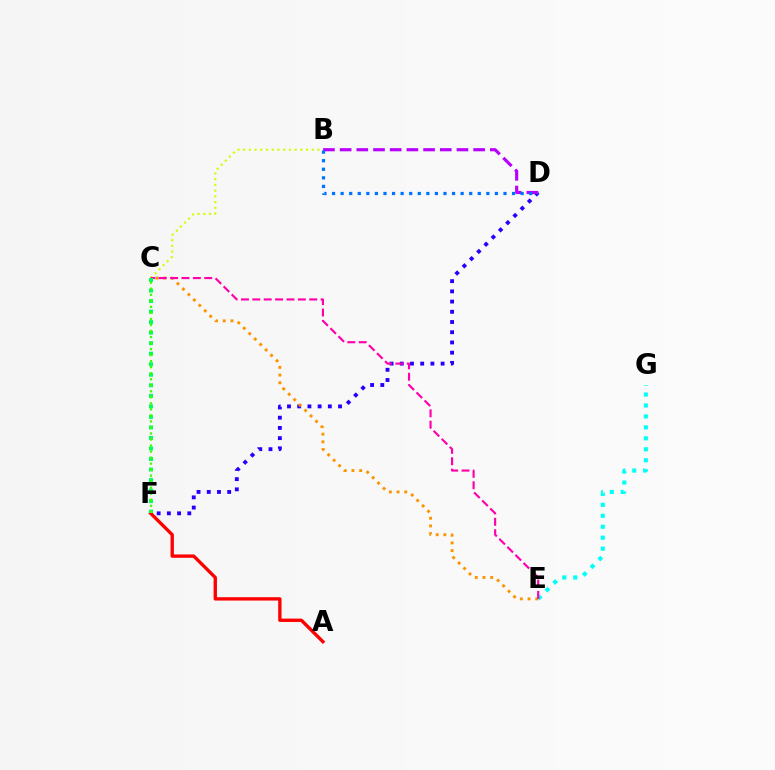{('A', 'F'): [{'color': '#ff0000', 'line_style': 'solid', 'thickness': 2.41}], ('E', 'G'): [{'color': '#00fff6', 'line_style': 'dotted', 'thickness': 2.98}], ('B', 'C'): [{'color': '#d1ff00', 'line_style': 'dotted', 'thickness': 1.55}], ('D', 'F'): [{'color': '#2500ff', 'line_style': 'dotted', 'thickness': 2.78}], ('C', 'E'): [{'color': '#ff9400', 'line_style': 'dotted', 'thickness': 2.09}, {'color': '#ff00ac', 'line_style': 'dashed', 'thickness': 1.55}], ('C', 'F'): [{'color': '#00ff5c', 'line_style': 'dotted', 'thickness': 2.86}, {'color': '#3dff00', 'line_style': 'dotted', 'thickness': 1.64}], ('B', 'D'): [{'color': '#b900ff', 'line_style': 'dashed', 'thickness': 2.27}, {'color': '#0074ff', 'line_style': 'dotted', 'thickness': 2.33}]}